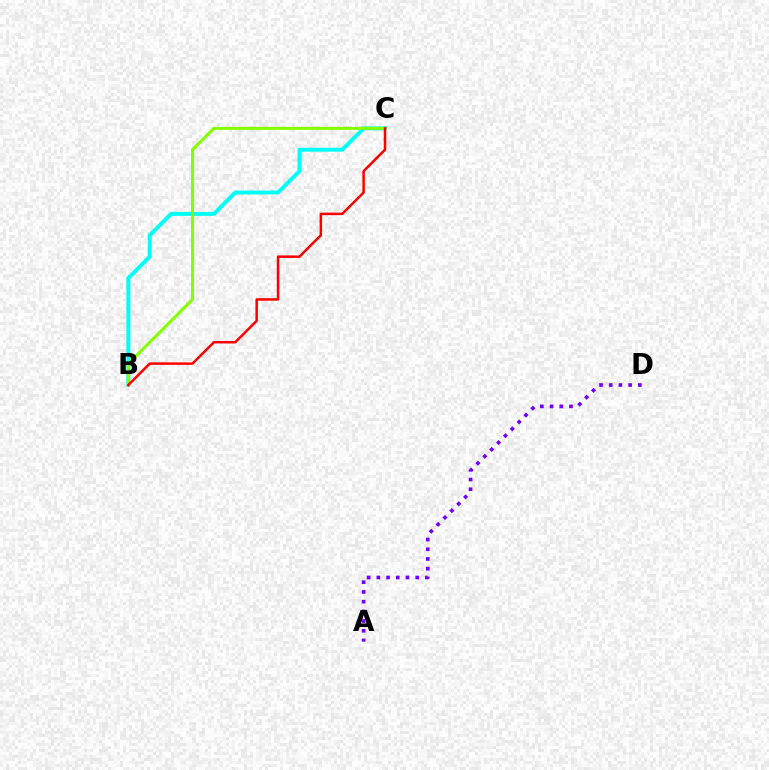{('B', 'C'): [{'color': '#00fff6', 'line_style': 'solid', 'thickness': 2.83}, {'color': '#84ff00', 'line_style': 'solid', 'thickness': 2.19}, {'color': '#ff0000', 'line_style': 'solid', 'thickness': 1.81}], ('A', 'D'): [{'color': '#7200ff', 'line_style': 'dotted', 'thickness': 2.64}]}